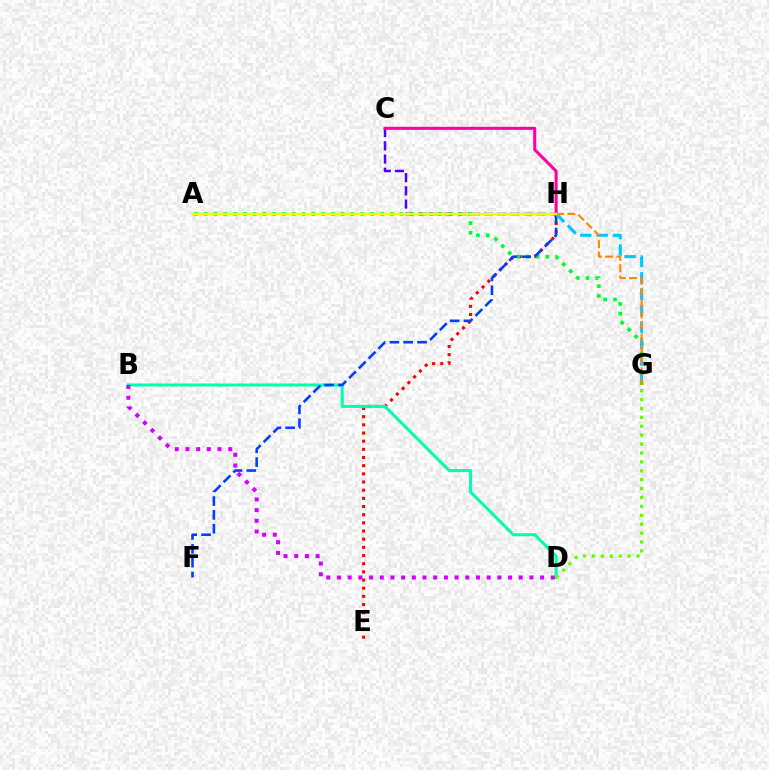{('E', 'H'): [{'color': '#ff0000', 'line_style': 'dotted', 'thickness': 2.22}], ('A', 'G'): [{'color': '#00ff27', 'line_style': 'dotted', 'thickness': 2.66}], ('B', 'D'): [{'color': '#00ffaf', 'line_style': 'solid', 'thickness': 2.2}, {'color': '#d600ff', 'line_style': 'dotted', 'thickness': 2.91}], ('F', 'H'): [{'color': '#003fff', 'line_style': 'dashed', 'thickness': 1.88}], ('C', 'H'): [{'color': '#4f00ff', 'line_style': 'dashed', 'thickness': 1.79}, {'color': '#ff00a0', 'line_style': 'solid', 'thickness': 2.19}], ('G', 'H'): [{'color': '#00c7ff', 'line_style': 'dashed', 'thickness': 2.23}, {'color': '#ff8800', 'line_style': 'dashed', 'thickness': 1.54}], ('A', 'H'): [{'color': '#eeff00', 'line_style': 'solid', 'thickness': 1.71}], ('D', 'G'): [{'color': '#66ff00', 'line_style': 'dotted', 'thickness': 2.42}]}